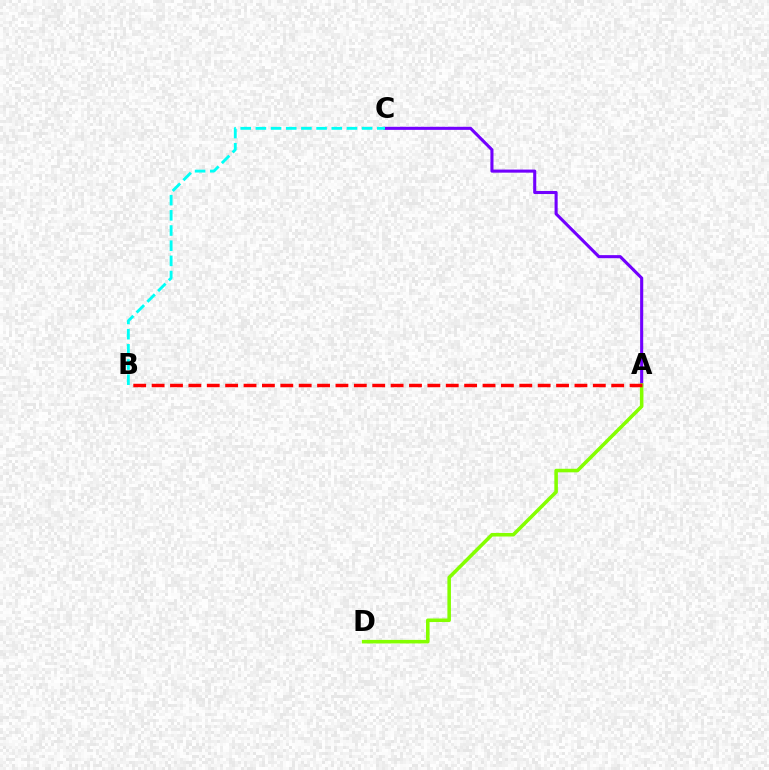{('A', 'C'): [{'color': '#7200ff', 'line_style': 'solid', 'thickness': 2.22}], ('B', 'C'): [{'color': '#00fff6', 'line_style': 'dashed', 'thickness': 2.06}], ('A', 'D'): [{'color': '#84ff00', 'line_style': 'solid', 'thickness': 2.56}], ('A', 'B'): [{'color': '#ff0000', 'line_style': 'dashed', 'thickness': 2.5}]}